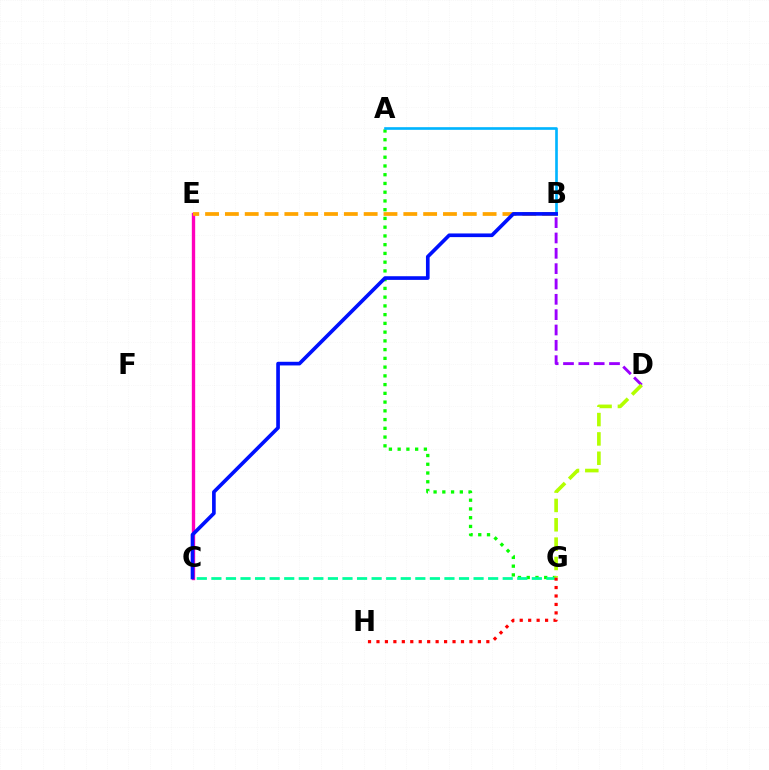{('C', 'E'): [{'color': '#ff00bd', 'line_style': 'solid', 'thickness': 2.41}], ('A', 'G'): [{'color': '#08ff00', 'line_style': 'dotted', 'thickness': 2.38}], ('B', 'D'): [{'color': '#9b00ff', 'line_style': 'dashed', 'thickness': 2.08}], ('A', 'B'): [{'color': '#00b5ff', 'line_style': 'solid', 'thickness': 1.91}], ('C', 'G'): [{'color': '#00ff9d', 'line_style': 'dashed', 'thickness': 1.98}], ('B', 'E'): [{'color': '#ffa500', 'line_style': 'dashed', 'thickness': 2.69}], ('B', 'C'): [{'color': '#0010ff', 'line_style': 'solid', 'thickness': 2.64}], ('G', 'H'): [{'color': '#ff0000', 'line_style': 'dotted', 'thickness': 2.3}], ('D', 'G'): [{'color': '#b3ff00', 'line_style': 'dashed', 'thickness': 2.63}]}